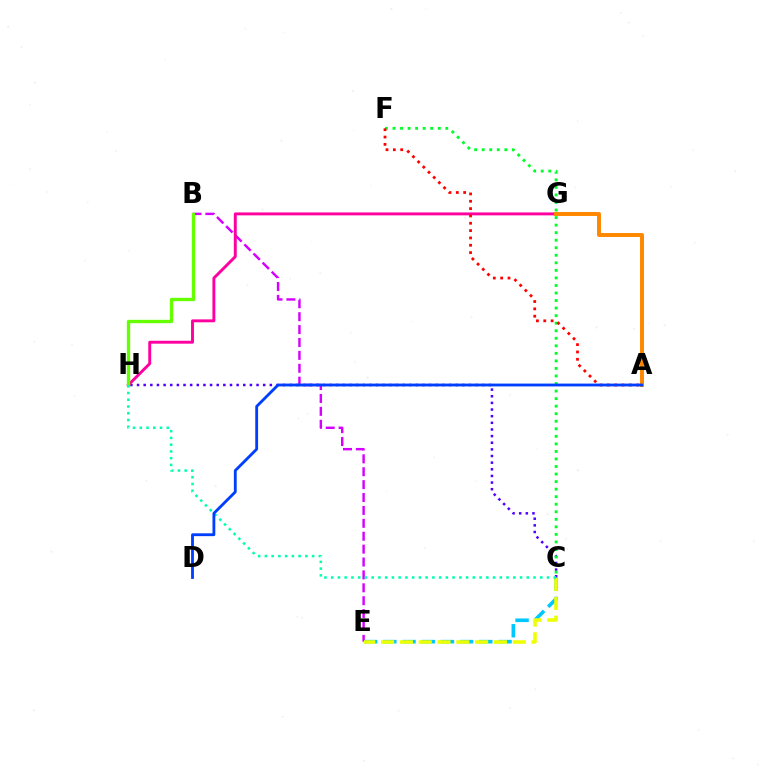{('B', 'E'): [{'color': '#d600ff', 'line_style': 'dashed', 'thickness': 1.75}], ('C', 'H'): [{'color': '#4f00ff', 'line_style': 'dotted', 'thickness': 1.8}, {'color': '#00ffaf', 'line_style': 'dotted', 'thickness': 1.83}], ('C', 'F'): [{'color': '#00ff27', 'line_style': 'dotted', 'thickness': 2.05}], ('G', 'H'): [{'color': '#ff00a0', 'line_style': 'solid', 'thickness': 2.11}], ('C', 'E'): [{'color': '#00c7ff', 'line_style': 'dashed', 'thickness': 2.61}, {'color': '#eeff00', 'line_style': 'dashed', 'thickness': 2.56}], ('A', 'G'): [{'color': '#ff8800', 'line_style': 'solid', 'thickness': 2.85}], ('A', 'F'): [{'color': '#ff0000', 'line_style': 'dotted', 'thickness': 1.99}], ('B', 'H'): [{'color': '#66ff00', 'line_style': 'solid', 'thickness': 2.41}], ('A', 'D'): [{'color': '#003fff', 'line_style': 'solid', 'thickness': 2.04}]}